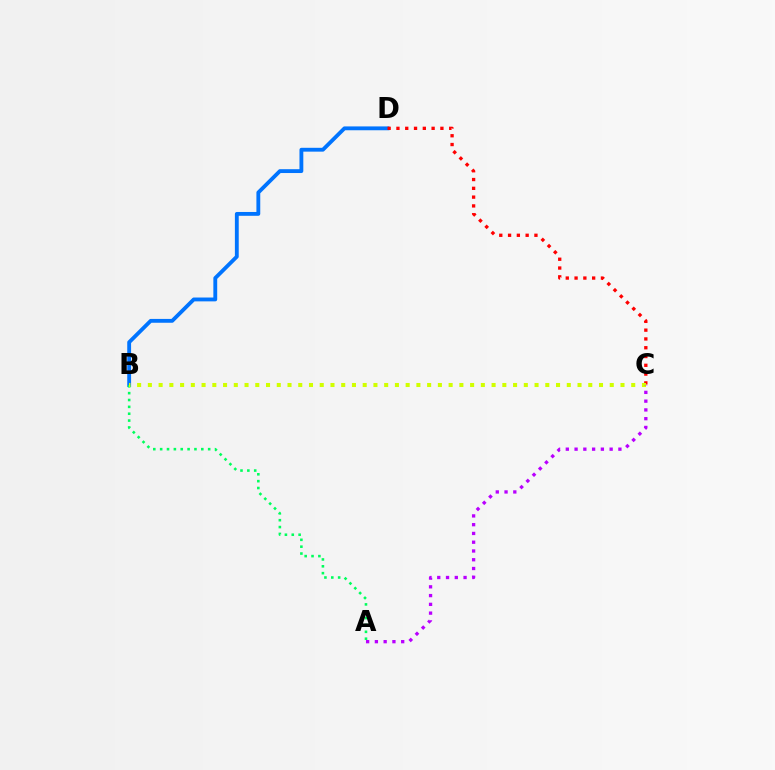{('B', 'D'): [{'color': '#0074ff', 'line_style': 'solid', 'thickness': 2.77}], ('A', 'B'): [{'color': '#00ff5c', 'line_style': 'dotted', 'thickness': 1.86}], ('C', 'D'): [{'color': '#ff0000', 'line_style': 'dotted', 'thickness': 2.39}], ('B', 'C'): [{'color': '#d1ff00', 'line_style': 'dotted', 'thickness': 2.92}], ('A', 'C'): [{'color': '#b900ff', 'line_style': 'dotted', 'thickness': 2.38}]}